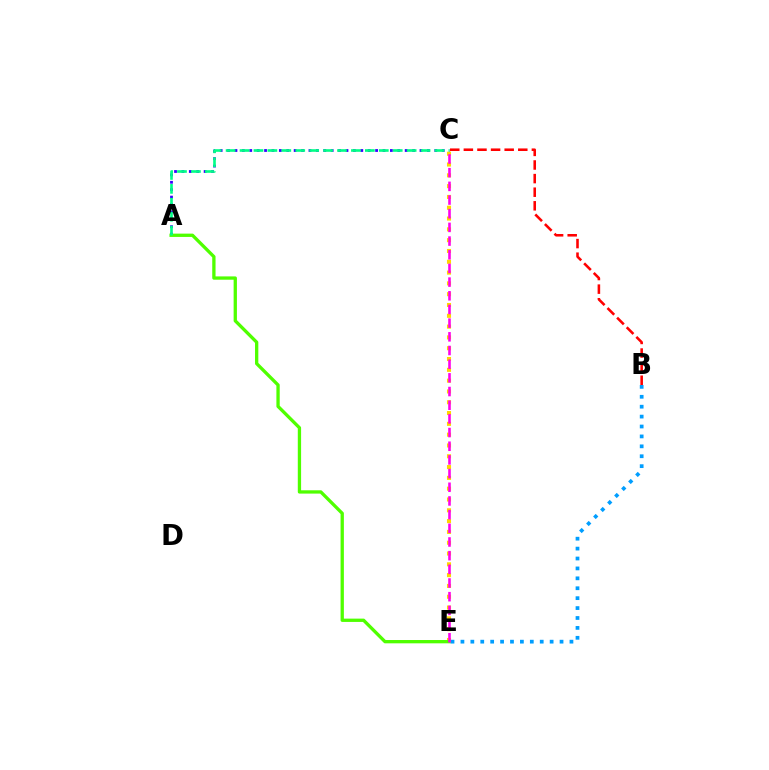{('C', 'E'): [{'color': '#ffd500', 'line_style': 'dotted', 'thickness': 2.94}, {'color': '#ff00ed', 'line_style': 'dashed', 'thickness': 1.86}], ('A', 'C'): [{'color': '#3700ff', 'line_style': 'dotted', 'thickness': 2.01}, {'color': '#00ff86', 'line_style': 'dashed', 'thickness': 1.89}], ('A', 'E'): [{'color': '#4fff00', 'line_style': 'solid', 'thickness': 2.38}], ('B', 'C'): [{'color': '#ff0000', 'line_style': 'dashed', 'thickness': 1.85}], ('B', 'E'): [{'color': '#009eff', 'line_style': 'dotted', 'thickness': 2.69}]}